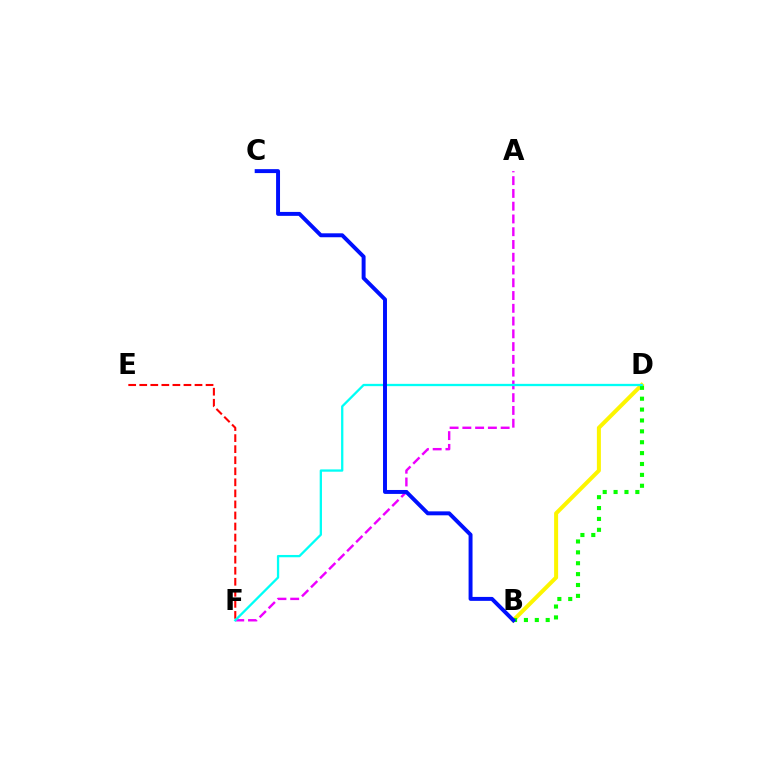{('B', 'D'): [{'color': '#fcf500', 'line_style': 'solid', 'thickness': 2.88}, {'color': '#08ff00', 'line_style': 'dotted', 'thickness': 2.96}], ('E', 'F'): [{'color': '#ff0000', 'line_style': 'dashed', 'thickness': 1.5}], ('A', 'F'): [{'color': '#ee00ff', 'line_style': 'dashed', 'thickness': 1.73}], ('D', 'F'): [{'color': '#00fff6', 'line_style': 'solid', 'thickness': 1.65}], ('B', 'C'): [{'color': '#0010ff', 'line_style': 'solid', 'thickness': 2.84}]}